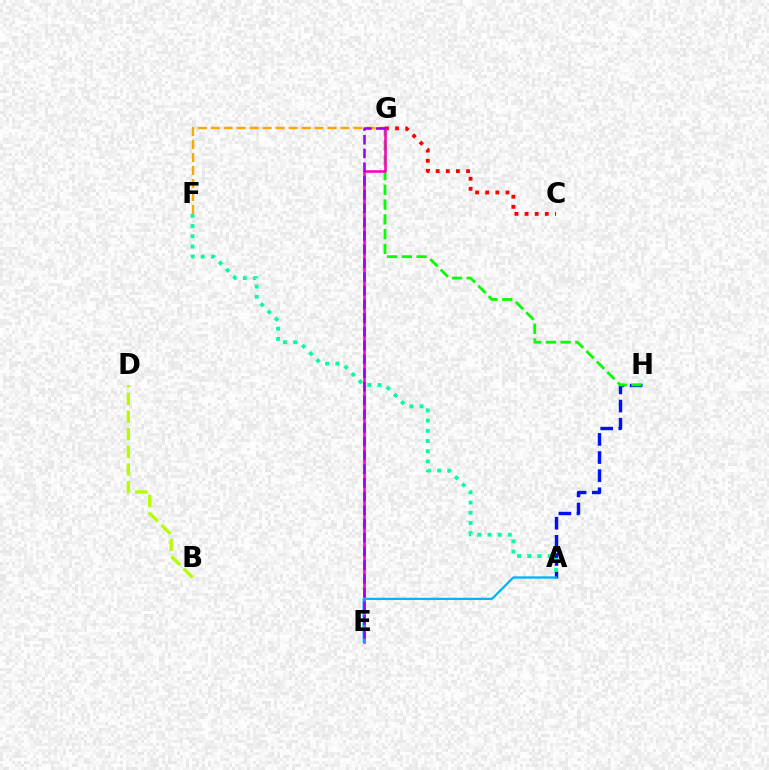{('A', 'H'): [{'color': '#0010ff', 'line_style': 'dashed', 'thickness': 2.46}], ('C', 'G'): [{'color': '#ff0000', 'line_style': 'dotted', 'thickness': 2.75}], ('G', 'H'): [{'color': '#08ff00', 'line_style': 'dashed', 'thickness': 2.01}], ('F', 'G'): [{'color': '#ffa500', 'line_style': 'dashed', 'thickness': 1.76}], ('E', 'G'): [{'color': '#ff00bd', 'line_style': 'solid', 'thickness': 1.85}, {'color': '#9b00ff', 'line_style': 'dashed', 'thickness': 1.86}], ('A', 'F'): [{'color': '#00ff9d', 'line_style': 'dotted', 'thickness': 2.77}], ('A', 'E'): [{'color': '#00b5ff', 'line_style': 'solid', 'thickness': 1.65}], ('B', 'D'): [{'color': '#b3ff00', 'line_style': 'dashed', 'thickness': 2.39}]}